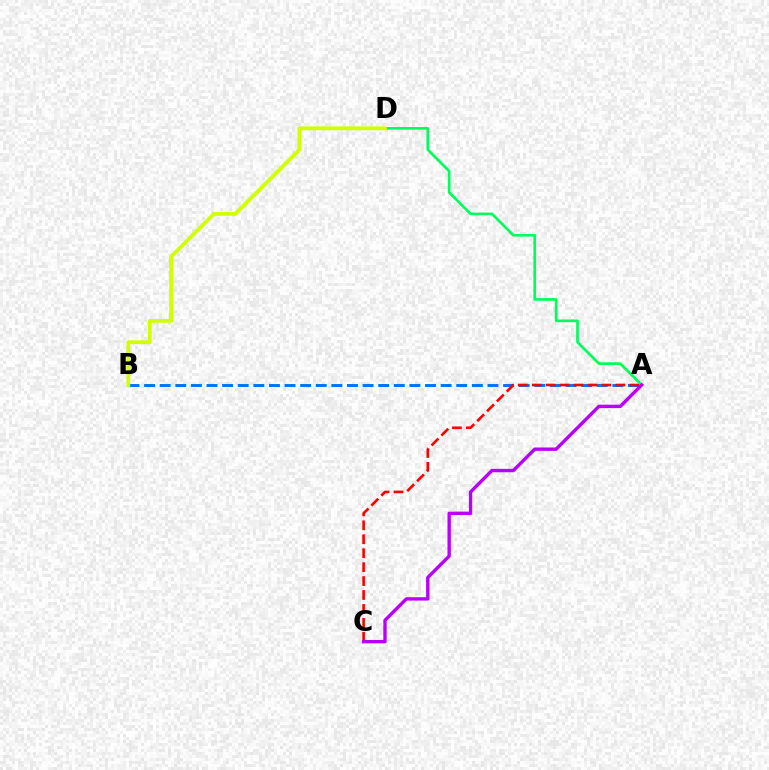{('A', 'B'): [{'color': '#0074ff', 'line_style': 'dashed', 'thickness': 2.12}], ('A', 'C'): [{'color': '#ff0000', 'line_style': 'dashed', 'thickness': 1.89}, {'color': '#b900ff', 'line_style': 'solid', 'thickness': 2.43}], ('A', 'D'): [{'color': '#00ff5c', 'line_style': 'solid', 'thickness': 1.92}], ('B', 'D'): [{'color': '#d1ff00', 'line_style': 'solid', 'thickness': 2.73}]}